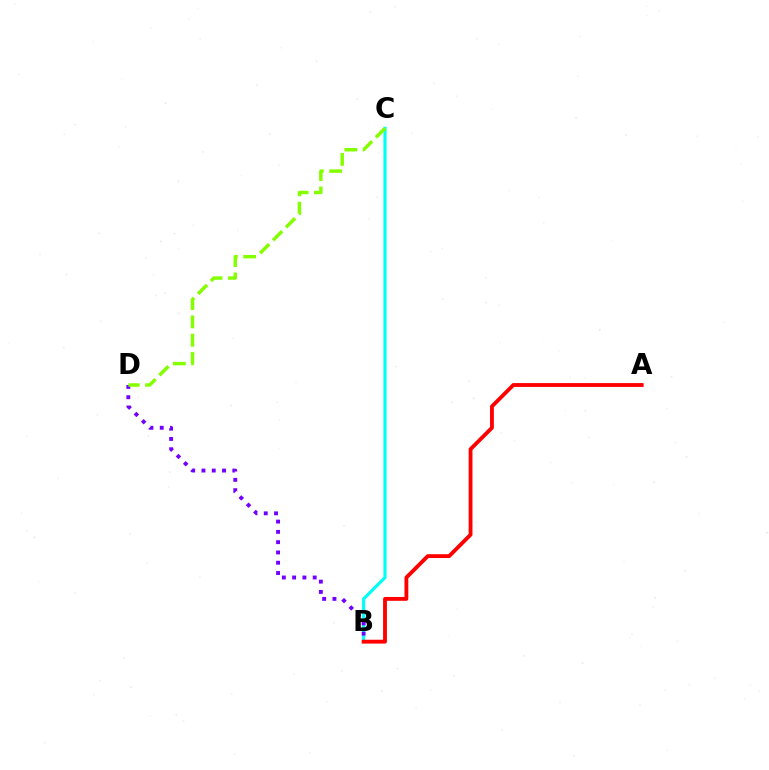{('B', 'C'): [{'color': '#00fff6', 'line_style': 'solid', 'thickness': 2.28}], ('A', 'B'): [{'color': '#ff0000', 'line_style': 'solid', 'thickness': 2.76}], ('B', 'D'): [{'color': '#7200ff', 'line_style': 'dotted', 'thickness': 2.79}], ('C', 'D'): [{'color': '#84ff00', 'line_style': 'dashed', 'thickness': 2.49}]}